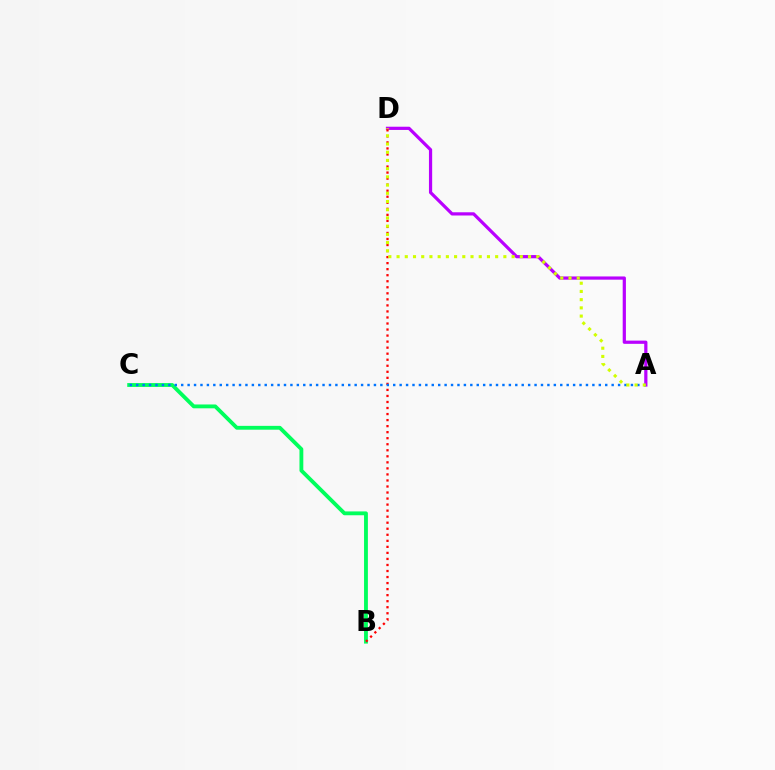{('B', 'C'): [{'color': '#00ff5c', 'line_style': 'solid', 'thickness': 2.76}], ('A', 'D'): [{'color': '#b900ff', 'line_style': 'solid', 'thickness': 2.32}, {'color': '#d1ff00', 'line_style': 'dotted', 'thickness': 2.23}], ('B', 'D'): [{'color': '#ff0000', 'line_style': 'dotted', 'thickness': 1.64}], ('A', 'C'): [{'color': '#0074ff', 'line_style': 'dotted', 'thickness': 1.75}]}